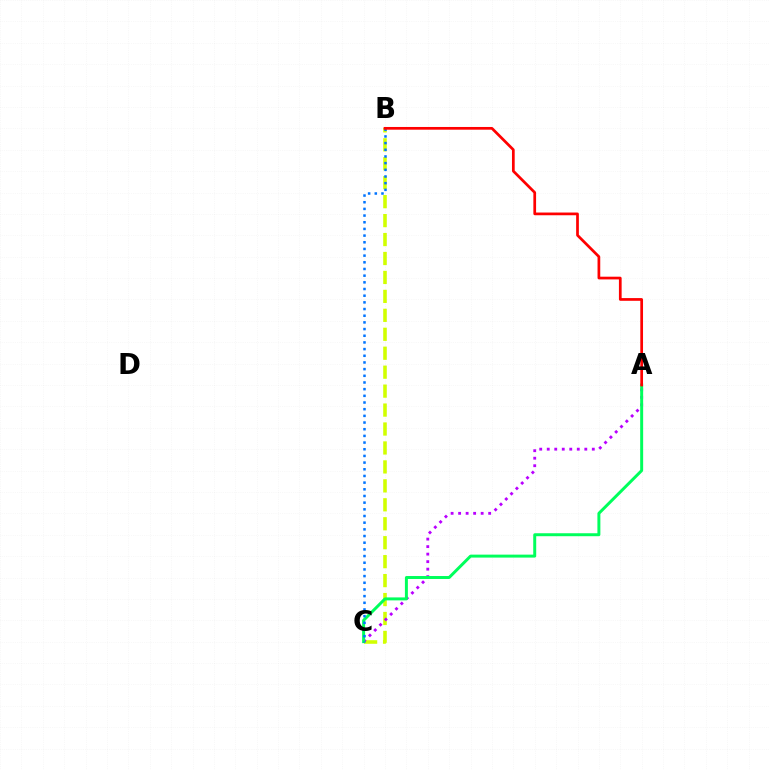{('B', 'C'): [{'color': '#d1ff00', 'line_style': 'dashed', 'thickness': 2.57}, {'color': '#0074ff', 'line_style': 'dotted', 'thickness': 1.81}], ('A', 'C'): [{'color': '#b900ff', 'line_style': 'dotted', 'thickness': 2.04}, {'color': '#00ff5c', 'line_style': 'solid', 'thickness': 2.14}], ('A', 'B'): [{'color': '#ff0000', 'line_style': 'solid', 'thickness': 1.96}]}